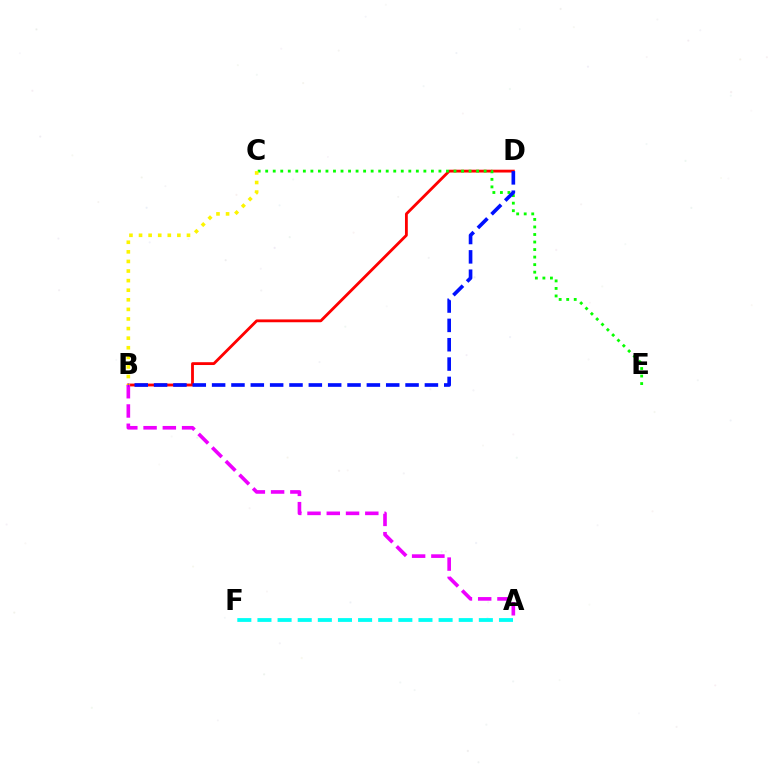{('B', 'D'): [{'color': '#ff0000', 'line_style': 'solid', 'thickness': 2.03}, {'color': '#0010ff', 'line_style': 'dashed', 'thickness': 2.63}], ('C', 'E'): [{'color': '#08ff00', 'line_style': 'dotted', 'thickness': 2.05}], ('B', 'C'): [{'color': '#fcf500', 'line_style': 'dotted', 'thickness': 2.61}], ('A', 'F'): [{'color': '#00fff6', 'line_style': 'dashed', 'thickness': 2.73}], ('A', 'B'): [{'color': '#ee00ff', 'line_style': 'dashed', 'thickness': 2.62}]}